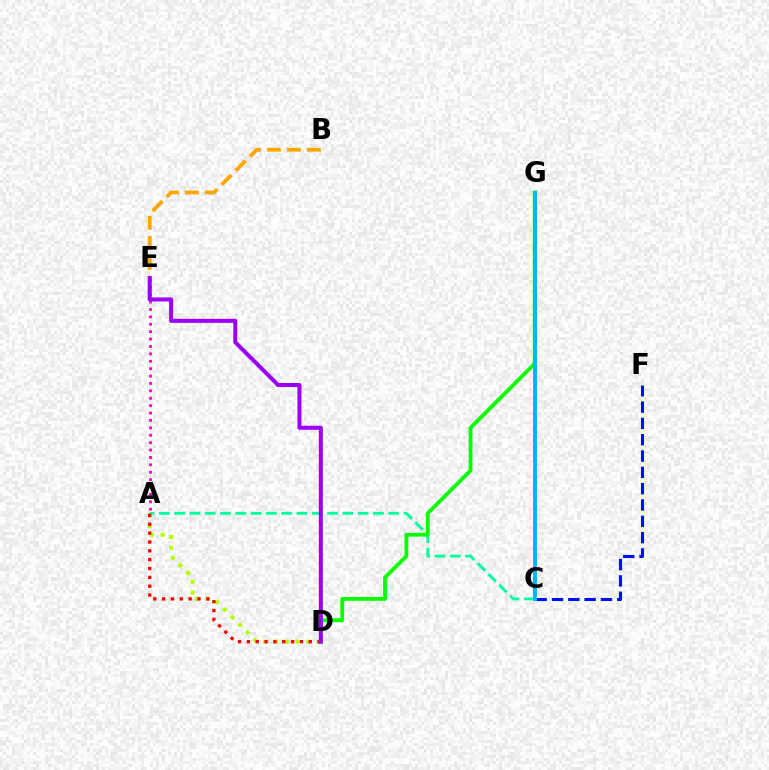{('B', 'E'): [{'color': '#ffa500', 'line_style': 'dashed', 'thickness': 2.71}], ('C', 'F'): [{'color': '#0010ff', 'line_style': 'dashed', 'thickness': 2.22}], ('A', 'D'): [{'color': '#b3ff00', 'line_style': 'dotted', 'thickness': 2.92}, {'color': '#ff0000', 'line_style': 'dotted', 'thickness': 2.4}], ('A', 'C'): [{'color': '#00ff9d', 'line_style': 'dashed', 'thickness': 2.08}], ('A', 'E'): [{'color': '#ff00bd', 'line_style': 'dotted', 'thickness': 2.01}], ('D', 'G'): [{'color': '#08ff00', 'line_style': 'solid', 'thickness': 2.75}], ('C', 'G'): [{'color': '#00b5ff', 'line_style': 'solid', 'thickness': 2.81}], ('D', 'E'): [{'color': '#9b00ff', 'line_style': 'solid', 'thickness': 2.89}]}